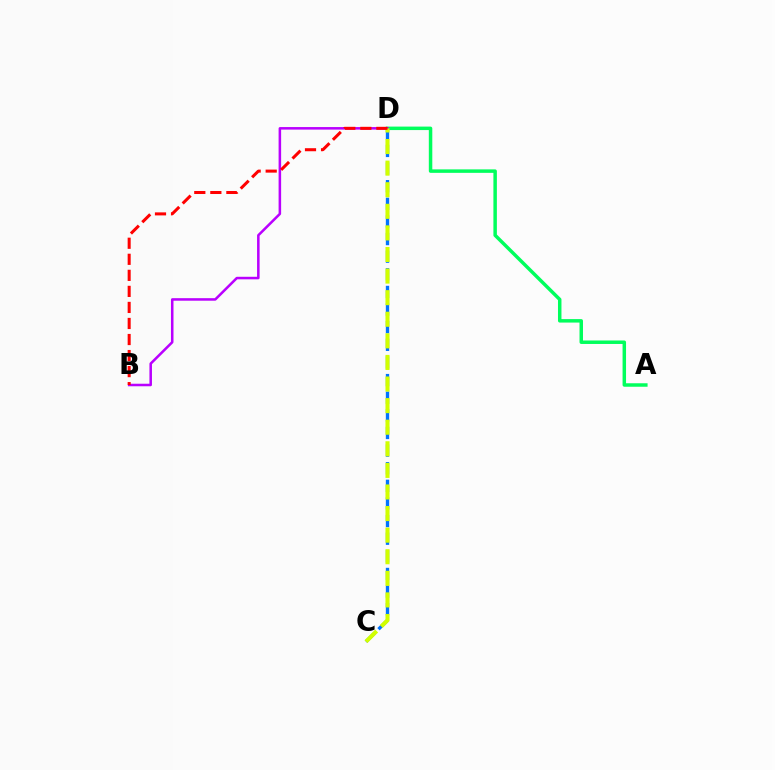{('A', 'D'): [{'color': '#00ff5c', 'line_style': 'solid', 'thickness': 2.5}], ('B', 'D'): [{'color': '#b900ff', 'line_style': 'solid', 'thickness': 1.82}, {'color': '#ff0000', 'line_style': 'dashed', 'thickness': 2.18}], ('C', 'D'): [{'color': '#0074ff', 'line_style': 'dashed', 'thickness': 2.39}, {'color': '#d1ff00', 'line_style': 'dashed', 'thickness': 2.93}]}